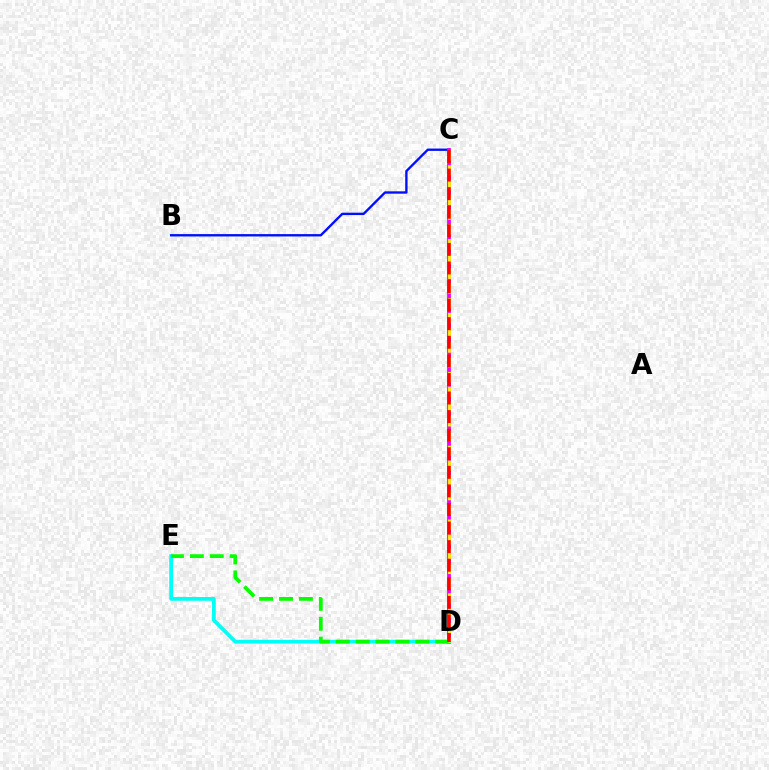{('B', 'C'): [{'color': '#0010ff', 'line_style': 'solid', 'thickness': 1.7}], ('C', 'D'): [{'color': '#ee00ff', 'line_style': 'solid', 'thickness': 2.72}, {'color': '#fcf500', 'line_style': 'dashed', 'thickness': 2.01}, {'color': '#ff0000', 'line_style': 'dashed', 'thickness': 2.52}], ('D', 'E'): [{'color': '#00fff6', 'line_style': 'solid', 'thickness': 2.7}, {'color': '#08ff00', 'line_style': 'dashed', 'thickness': 2.7}]}